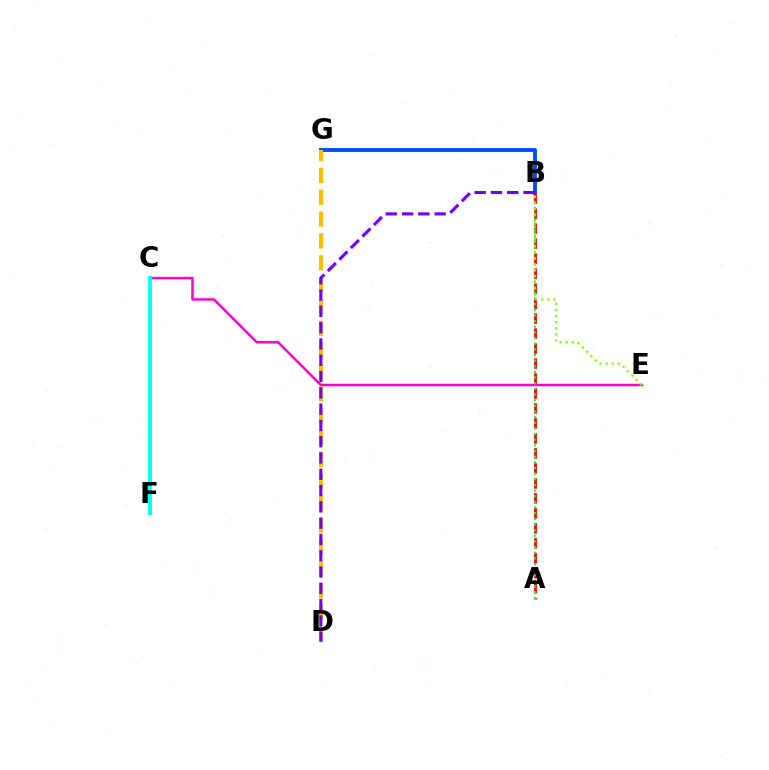{('B', 'G'): [{'color': '#004bff', 'line_style': 'solid', 'thickness': 2.8}], ('C', 'E'): [{'color': '#ff00cf', 'line_style': 'solid', 'thickness': 1.8}], ('A', 'B'): [{'color': '#ff0000', 'line_style': 'dashed', 'thickness': 2.04}, {'color': '#00ff39', 'line_style': 'dotted', 'thickness': 1.54}], ('D', 'G'): [{'color': '#ffbd00', 'line_style': 'dashed', 'thickness': 2.97}], ('B', 'D'): [{'color': '#7200ff', 'line_style': 'dashed', 'thickness': 2.21}], ('C', 'F'): [{'color': '#00fff6', 'line_style': 'solid', 'thickness': 2.81}], ('B', 'E'): [{'color': '#84ff00', 'line_style': 'dotted', 'thickness': 1.66}]}